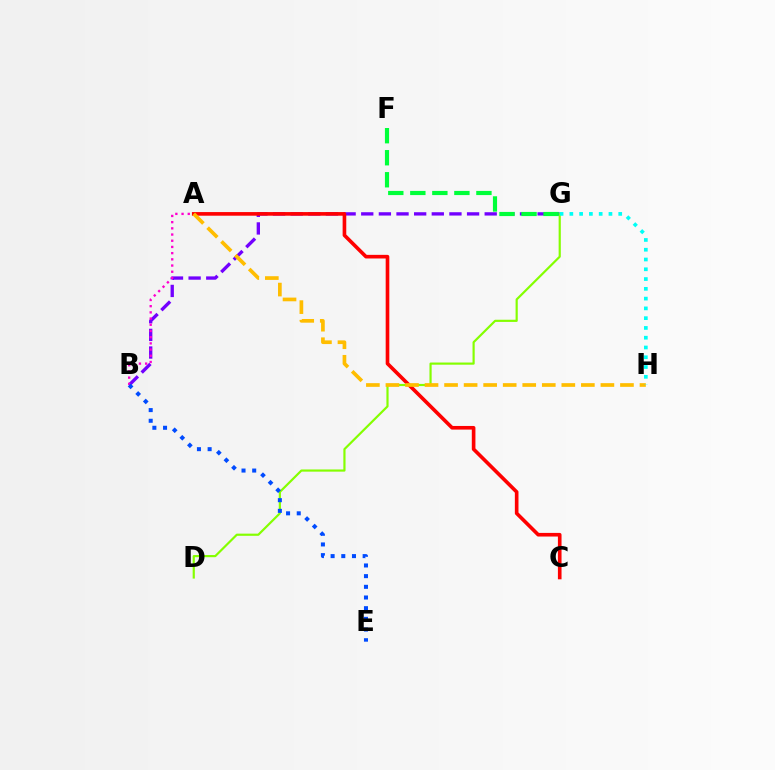{('B', 'G'): [{'color': '#7200ff', 'line_style': 'dashed', 'thickness': 2.4}], ('A', 'C'): [{'color': '#ff0000', 'line_style': 'solid', 'thickness': 2.61}], ('D', 'G'): [{'color': '#84ff00', 'line_style': 'solid', 'thickness': 1.57}], ('A', 'B'): [{'color': '#ff00cf', 'line_style': 'dotted', 'thickness': 1.68}], ('A', 'H'): [{'color': '#ffbd00', 'line_style': 'dashed', 'thickness': 2.65}], ('B', 'E'): [{'color': '#004bff', 'line_style': 'dotted', 'thickness': 2.9}], ('F', 'G'): [{'color': '#00ff39', 'line_style': 'dashed', 'thickness': 2.99}], ('G', 'H'): [{'color': '#00fff6', 'line_style': 'dotted', 'thickness': 2.66}]}